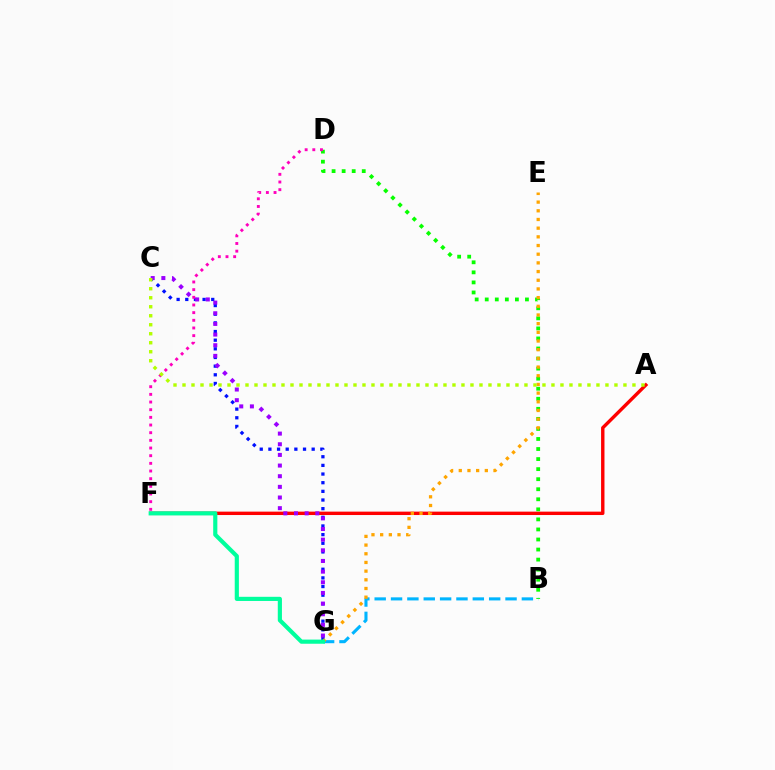{('A', 'F'): [{'color': '#ff0000', 'line_style': 'solid', 'thickness': 2.45}], ('B', 'D'): [{'color': '#08ff00', 'line_style': 'dotted', 'thickness': 2.73}], ('C', 'G'): [{'color': '#0010ff', 'line_style': 'dotted', 'thickness': 2.35}, {'color': '#9b00ff', 'line_style': 'dotted', 'thickness': 2.89}], ('B', 'G'): [{'color': '#00b5ff', 'line_style': 'dashed', 'thickness': 2.22}], ('E', 'G'): [{'color': '#ffa500', 'line_style': 'dotted', 'thickness': 2.36}], ('F', 'G'): [{'color': '#00ff9d', 'line_style': 'solid', 'thickness': 2.99}], ('D', 'F'): [{'color': '#ff00bd', 'line_style': 'dotted', 'thickness': 2.08}], ('A', 'C'): [{'color': '#b3ff00', 'line_style': 'dotted', 'thickness': 2.45}]}